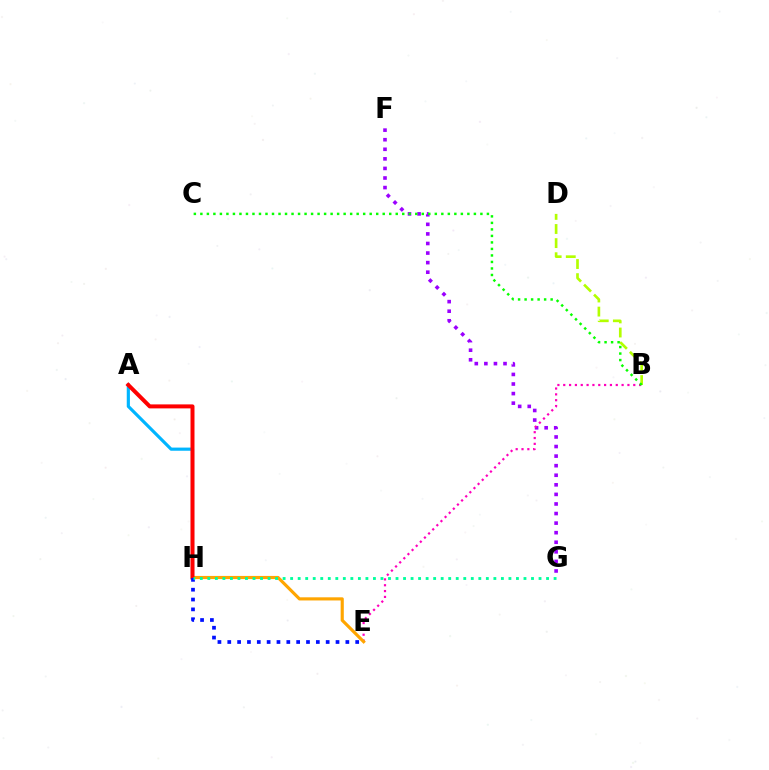{('B', 'D'): [{'color': '#b3ff00', 'line_style': 'dashed', 'thickness': 1.92}], ('F', 'G'): [{'color': '#9b00ff', 'line_style': 'dotted', 'thickness': 2.6}], ('A', 'H'): [{'color': '#00b5ff', 'line_style': 'solid', 'thickness': 2.28}, {'color': '#ff0000', 'line_style': 'solid', 'thickness': 2.87}], ('B', 'E'): [{'color': '#ff00bd', 'line_style': 'dotted', 'thickness': 1.59}], ('B', 'C'): [{'color': '#08ff00', 'line_style': 'dotted', 'thickness': 1.77}], ('E', 'H'): [{'color': '#ffa500', 'line_style': 'solid', 'thickness': 2.27}, {'color': '#0010ff', 'line_style': 'dotted', 'thickness': 2.67}], ('G', 'H'): [{'color': '#00ff9d', 'line_style': 'dotted', 'thickness': 2.05}]}